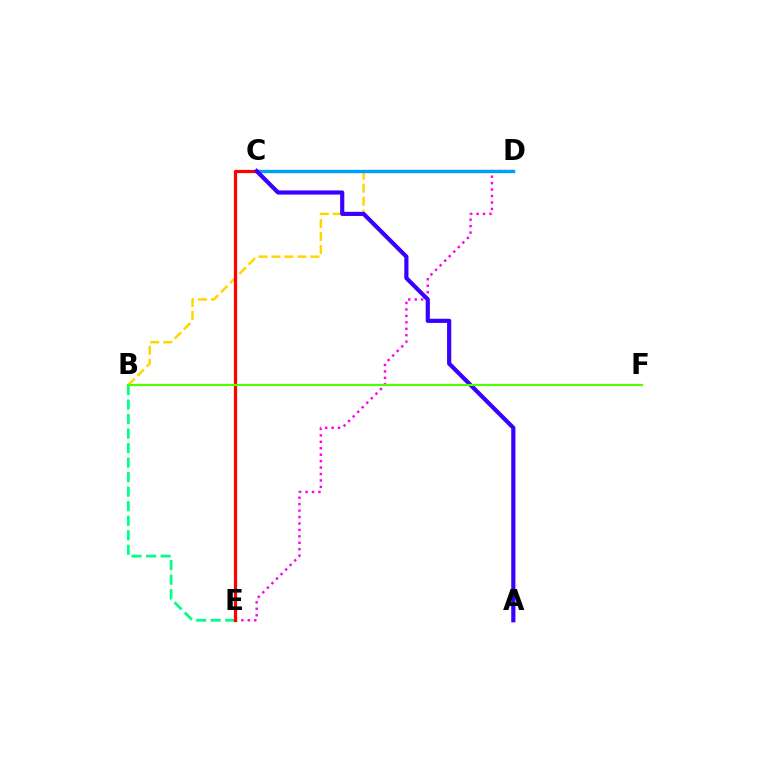{('B', 'D'): [{'color': '#ffd500', 'line_style': 'dashed', 'thickness': 1.77}], ('B', 'E'): [{'color': '#00ff86', 'line_style': 'dashed', 'thickness': 1.97}], ('D', 'E'): [{'color': '#ff00ed', 'line_style': 'dotted', 'thickness': 1.75}], ('C', 'D'): [{'color': '#009eff', 'line_style': 'solid', 'thickness': 2.43}], ('C', 'E'): [{'color': '#ff0000', 'line_style': 'solid', 'thickness': 2.33}], ('A', 'C'): [{'color': '#3700ff', 'line_style': 'solid', 'thickness': 3.0}], ('B', 'F'): [{'color': '#4fff00', 'line_style': 'solid', 'thickness': 1.59}]}